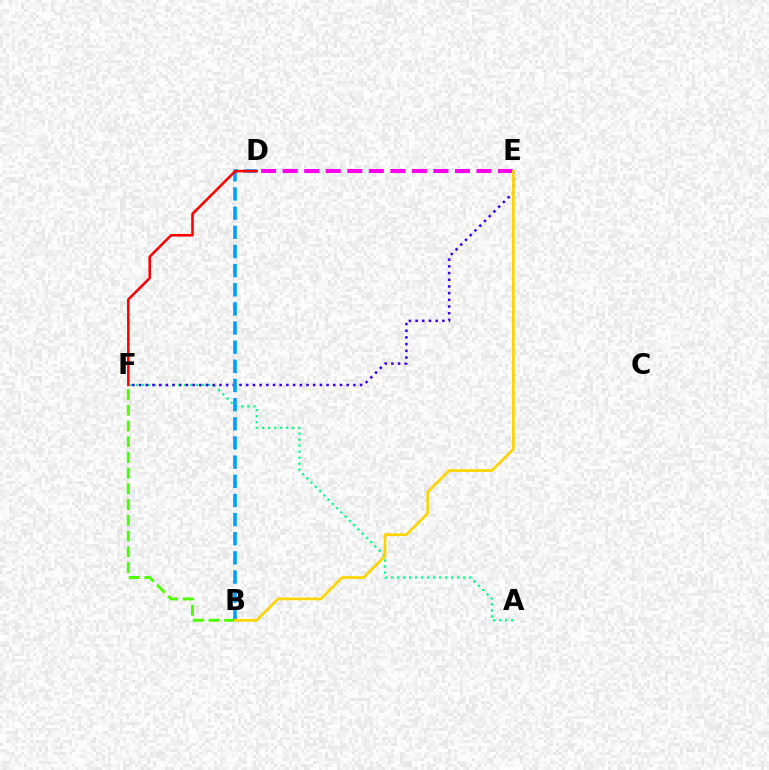{('D', 'E'): [{'color': '#ff00ed', 'line_style': 'dashed', 'thickness': 2.92}], ('A', 'F'): [{'color': '#00ff86', 'line_style': 'dotted', 'thickness': 1.63}], ('B', 'F'): [{'color': '#4fff00', 'line_style': 'dashed', 'thickness': 2.14}], ('E', 'F'): [{'color': '#3700ff', 'line_style': 'dotted', 'thickness': 1.82}], ('B', 'D'): [{'color': '#009eff', 'line_style': 'dashed', 'thickness': 2.6}], ('D', 'F'): [{'color': '#ff0000', 'line_style': 'solid', 'thickness': 1.85}], ('B', 'E'): [{'color': '#ffd500', 'line_style': 'solid', 'thickness': 1.96}]}